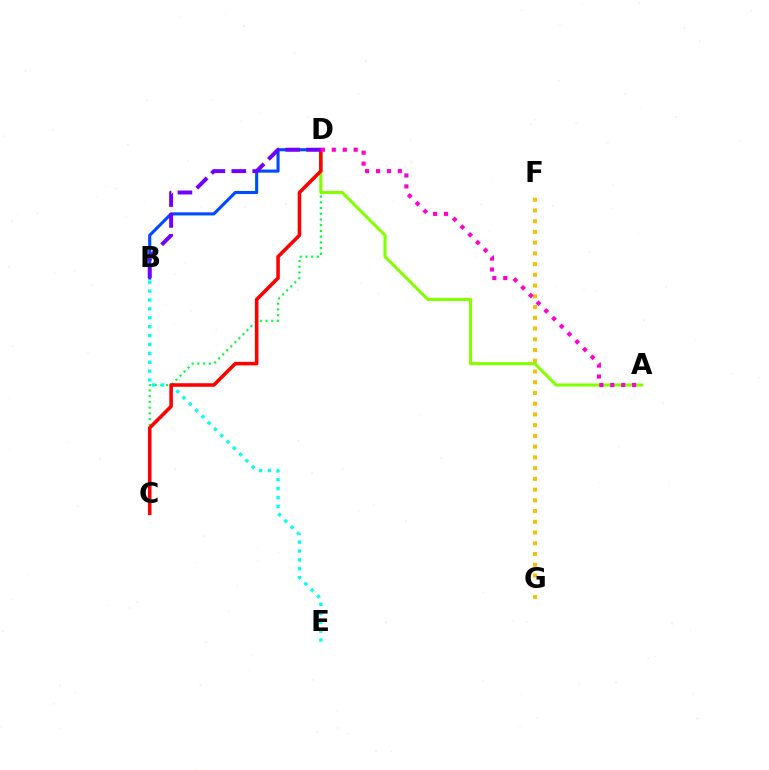{('B', 'D'): [{'color': '#004bff', 'line_style': 'solid', 'thickness': 2.23}, {'color': '#7200ff', 'line_style': 'dashed', 'thickness': 2.84}], ('F', 'G'): [{'color': '#ffbd00', 'line_style': 'dotted', 'thickness': 2.92}], ('C', 'D'): [{'color': '#00ff39', 'line_style': 'dotted', 'thickness': 1.56}, {'color': '#ff0000', 'line_style': 'solid', 'thickness': 2.56}], ('B', 'E'): [{'color': '#00fff6', 'line_style': 'dotted', 'thickness': 2.42}], ('A', 'D'): [{'color': '#84ff00', 'line_style': 'solid', 'thickness': 2.21}, {'color': '#ff00cf', 'line_style': 'dotted', 'thickness': 2.97}]}